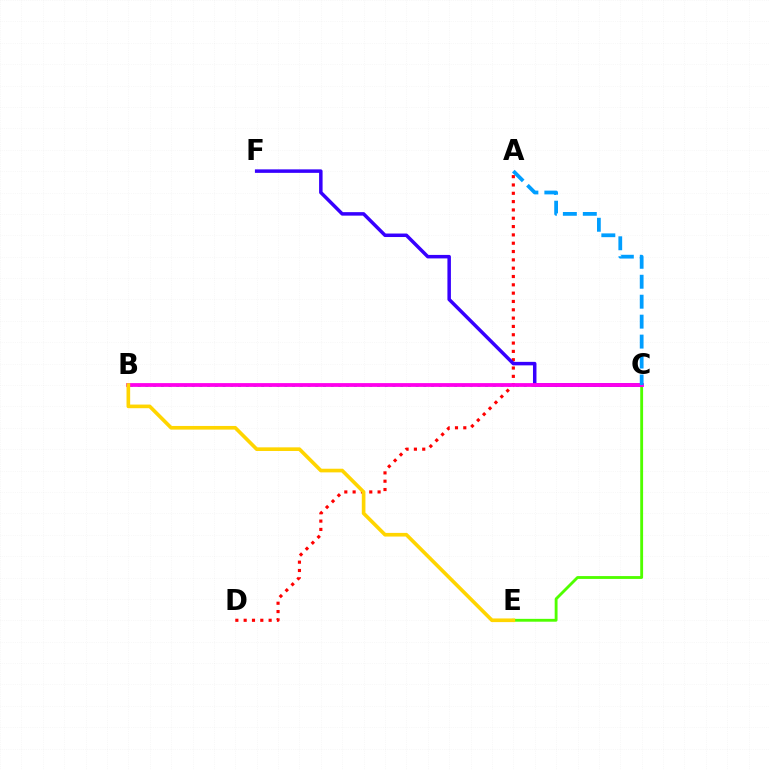{('A', 'D'): [{'color': '#ff0000', 'line_style': 'dotted', 'thickness': 2.26}], ('B', 'C'): [{'color': '#00ff86', 'line_style': 'dotted', 'thickness': 2.1}, {'color': '#ff00ed', 'line_style': 'solid', 'thickness': 2.73}], ('C', 'E'): [{'color': '#4fff00', 'line_style': 'solid', 'thickness': 2.05}], ('C', 'F'): [{'color': '#3700ff', 'line_style': 'solid', 'thickness': 2.52}], ('A', 'C'): [{'color': '#009eff', 'line_style': 'dashed', 'thickness': 2.71}], ('B', 'E'): [{'color': '#ffd500', 'line_style': 'solid', 'thickness': 2.63}]}